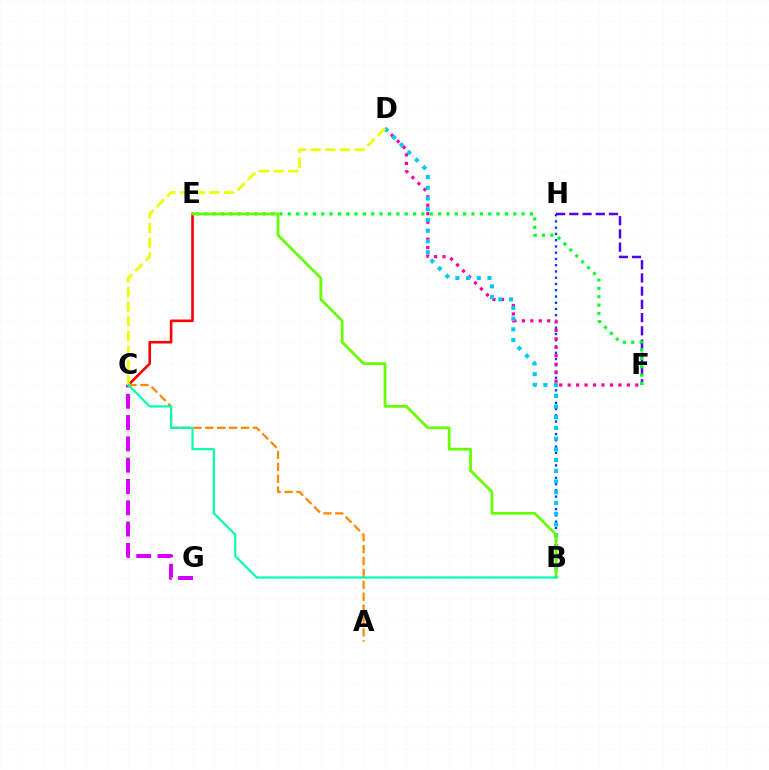{('C', 'E'): [{'color': '#ff0000', 'line_style': 'solid', 'thickness': 1.87}], ('A', 'C'): [{'color': '#ff8800', 'line_style': 'dashed', 'thickness': 1.62}], ('B', 'H'): [{'color': '#003fff', 'line_style': 'dotted', 'thickness': 1.7}], ('F', 'H'): [{'color': '#4f00ff', 'line_style': 'dashed', 'thickness': 1.8}], ('D', 'F'): [{'color': '#ff00a0', 'line_style': 'dotted', 'thickness': 2.3}], ('C', 'G'): [{'color': '#d600ff', 'line_style': 'dashed', 'thickness': 2.89}], ('E', 'F'): [{'color': '#00ff27', 'line_style': 'dotted', 'thickness': 2.27}], ('B', 'D'): [{'color': '#00c7ff', 'line_style': 'dotted', 'thickness': 2.92}], ('B', 'E'): [{'color': '#66ff00', 'line_style': 'solid', 'thickness': 1.99}], ('C', 'D'): [{'color': '#eeff00', 'line_style': 'dashed', 'thickness': 1.99}], ('B', 'C'): [{'color': '#00ffaf', 'line_style': 'solid', 'thickness': 1.57}]}